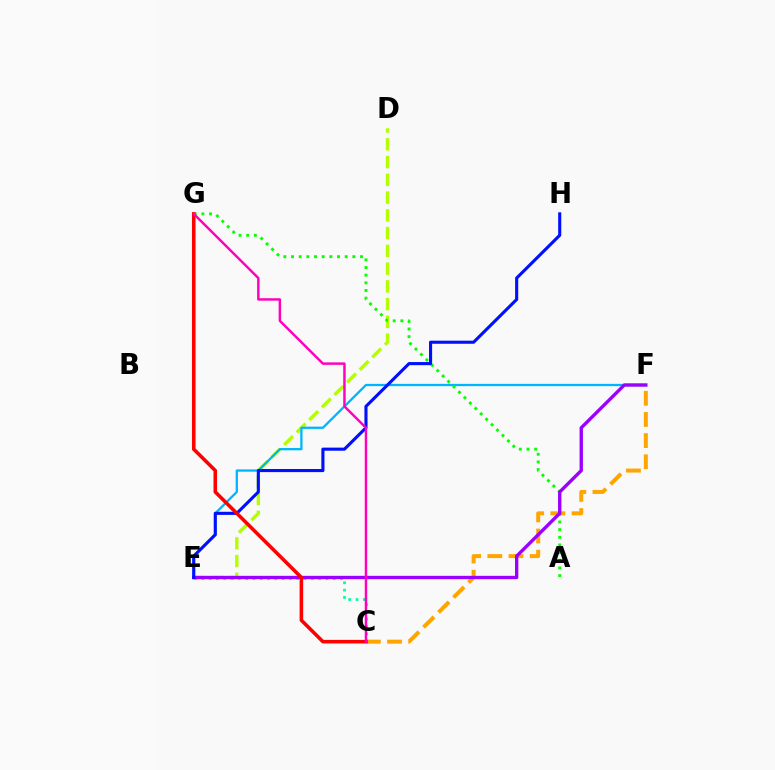{('C', 'F'): [{'color': '#ffa500', 'line_style': 'dashed', 'thickness': 2.87}], ('D', 'E'): [{'color': '#b3ff00', 'line_style': 'dashed', 'thickness': 2.41}], ('C', 'E'): [{'color': '#00ff9d', 'line_style': 'dotted', 'thickness': 1.98}], ('E', 'F'): [{'color': '#00b5ff', 'line_style': 'solid', 'thickness': 1.65}, {'color': '#9b00ff', 'line_style': 'solid', 'thickness': 2.42}], ('A', 'G'): [{'color': '#08ff00', 'line_style': 'dotted', 'thickness': 2.08}], ('E', 'H'): [{'color': '#0010ff', 'line_style': 'solid', 'thickness': 2.24}], ('C', 'G'): [{'color': '#ff0000', 'line_style': 'solid', 'thickness': 2.57}, {'color': '#ff00bd', 'line_style': 'solid', 'thickness': 1.77}]}